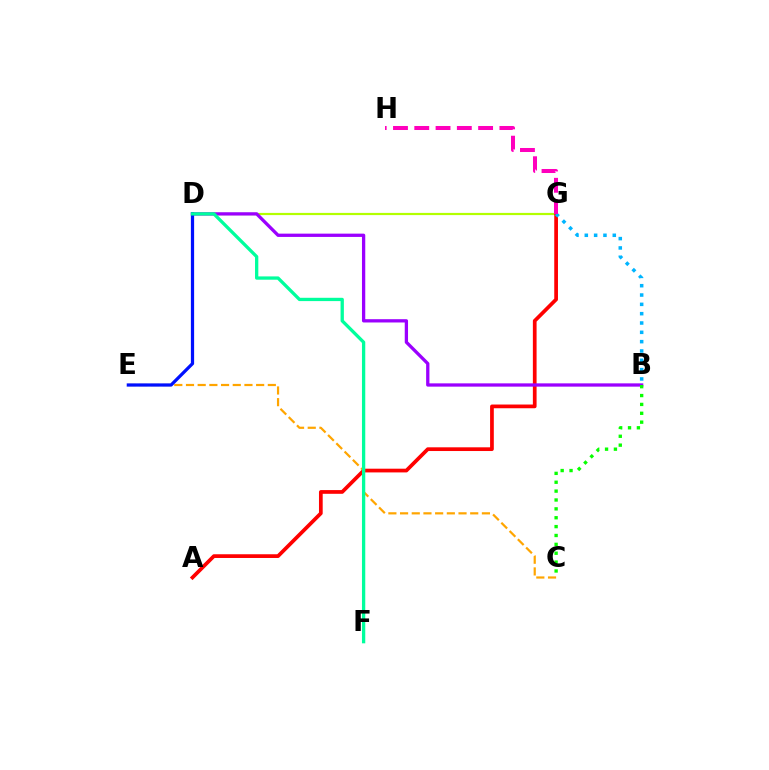{('D', 'G'): [{'color': '#b3ff00', 'line_style': 'solid', 'thickness': 1.59}], ('A', 'G'): [{'color': '#ff0000', 'line_style': 'solid', 'thickness': 2.68}], ('C', 'E'): [{'color': '#ffa500', 'line_style': 'dashed', 'thickness': 1.59}], ('B', 'D'): [{'color': '#9b00ff', 'line_style': 'solid', 'thickness': 2.37}], ('B', 'G'): [{'color': '#00b5ff', 'line_style': 'dotted', 'thickness': 2.53}], ('D', 'E'): [{'color': '#0010ff', 'line_style': 'solid', 'thickness': 2.33}], ('D', 'F'): [{'color': '#00ff9d', 'line_style': 'solid', 'thickness': 2.38}], ('B', 'C'): [{'color': '#08ff00', 'line_style': 'dotted', 'thickness': 2.41}], ('G', 'H'): [{'color': '#ff00bd', 'line_style': 'dashed', 'thickness': 2.89}]}